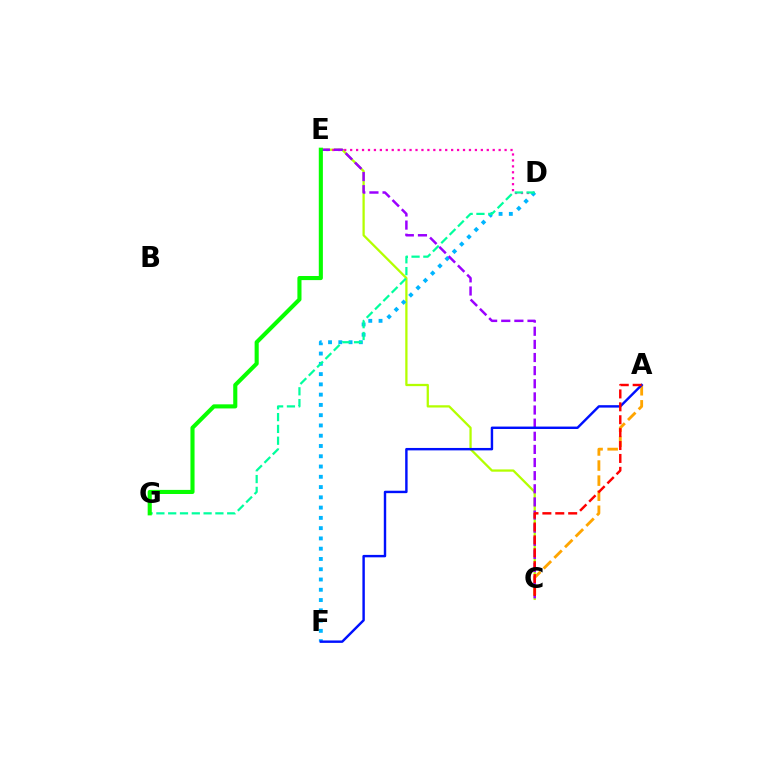{('C', 'E'): [{'color': '#b3ff00', 'line_style': 'solid', 'thickness': 1.64}, {'color': '#9b00ff', 'line_style': 'dashed', 'thickness': 1.78}], ('D', 'E'): [{'color': '#ff00bd', 'line_style': 'dotted', 'thickness': 1.61}], ('D', 'F'): [{'color': '#00b5ff', 'line_style': 'dotted', 'thickness': 2.79}], ('D', 'G'): [{'color': '#00ff9d', 'line_style': 'dashed', 'thickness': 1.6}], ('A', 'C'): [{'color': '#ffa500', 'line_style': 'dashed', 'thickness': 2.05}, {'color': '#ff0000', 'line_style': 'dashed', 'thickness': 1.75}], ('A', 'F'): [{'color': '#0010ff', 'line_style': 'solid', 'thickness': 1.75}], ('E', 'G'): [{'color': '#08ff00', 'line_style': 'solid', 'thickness': 2.95}]}